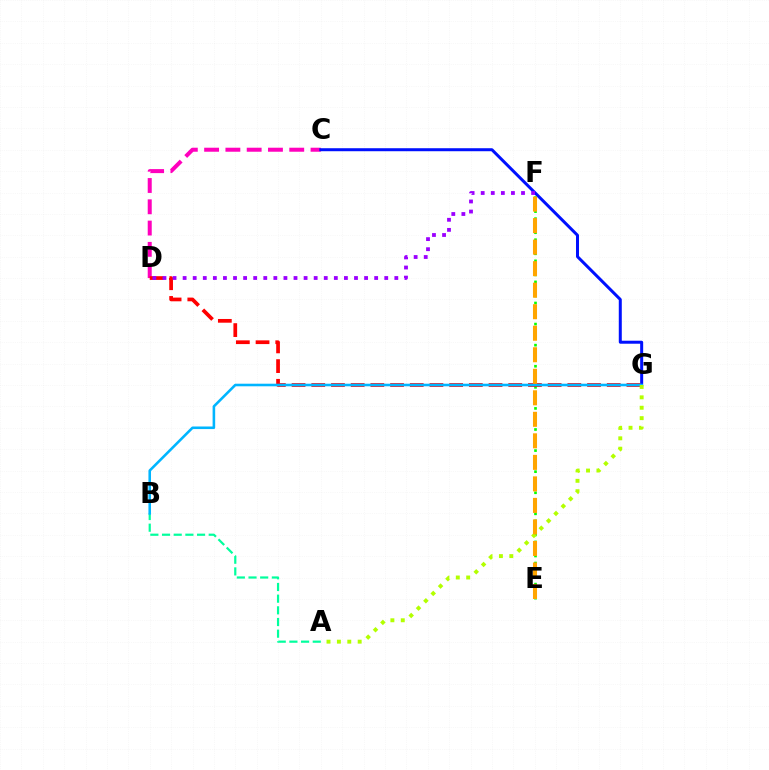{('C', 'D'): [{'color': '#ff00bd', 'line_style': 'dashed', 'thickness': 2.89}], ('A', 'B'): [{'color': '#00ff9d', 'line_style': 'dashed', 'thickness': 1.59}], ('E', 'F'): [{'color': '#08ff00', 'line_style': 'dotted', 'thickness': 1.91}, {'color': '#ffa500', 'line_style': 'dashed', 'thickness': 2.92}], ('C', 'G'): [{'color': '#0010ff', 'line_style': 'solid', 'thickness': 2.16}], ('D', 'G'): [{'color': '#ff0000', 'line_style': 'dashed', 'thickness': 2.68}], ('B', 'G'): [{'color': '#00b5ff', 'line_style': 'solid', 'thickness': 1.86}], ('A', 'G'): [{'color': '#b3ff00', 'line_style': 'dotted', 'thickness': 2.82}], ('D', 'F'): [{'color': '#9b00ff', 'line_style': 'dotted', 'thickness': 2.74}]}